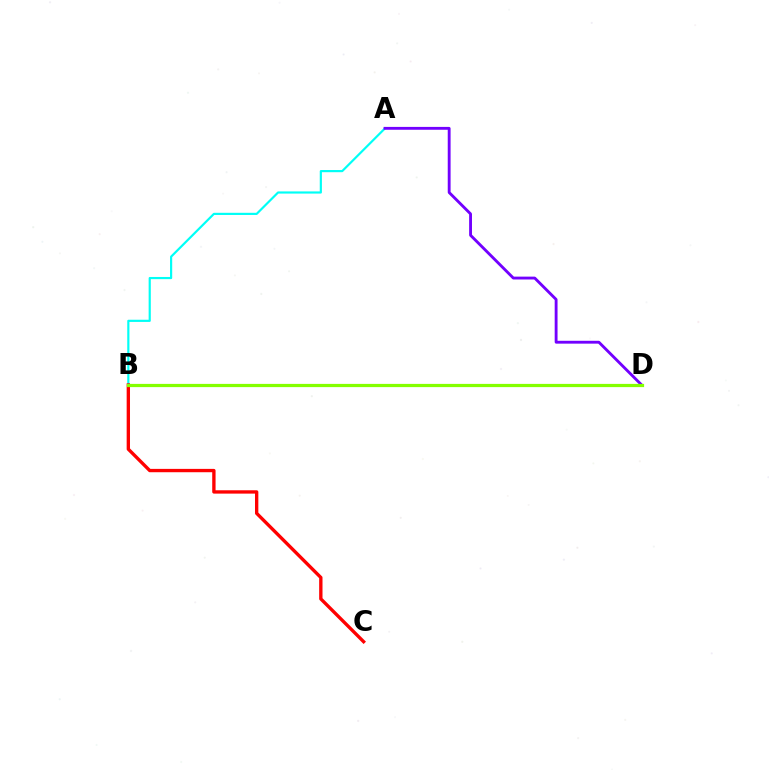{('A', 'B'): [{'color': '#00fff6', 'line_style': 'solid', 'thickness': 1.57}], ('A', 'D'): [{'color': '#7200ff', 'line_style': 'solid', 'thickness': 2.06}], ('B', 'C'): [{'color': '#ff0000', 'line_style': 'solid', 'thickness': 2.41}], ('B', 'D'): [{'color': '#84ff00', 'line_style': 'solid', 'thickness': 2.32}]}